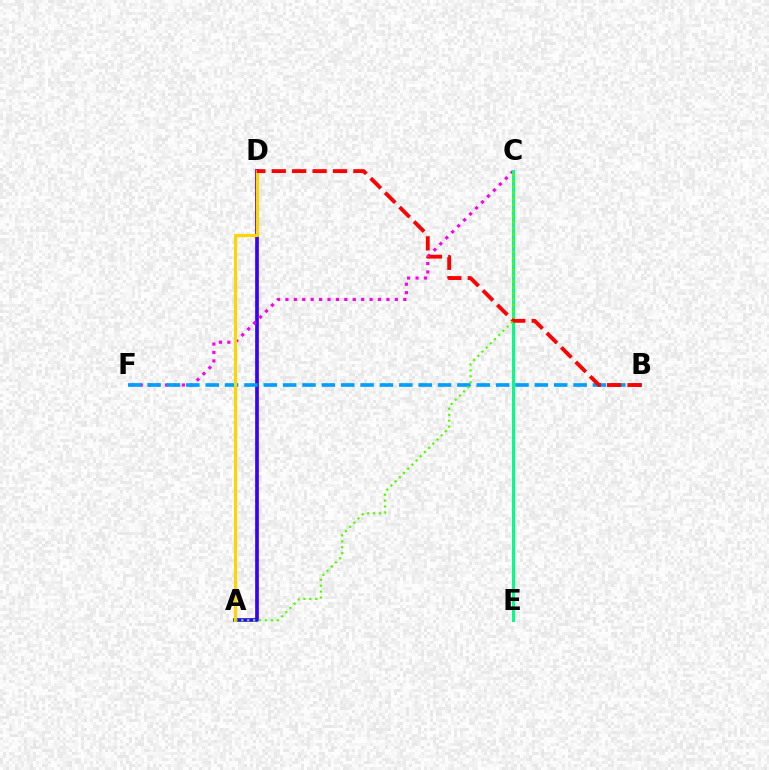{('A', 'D'): [{'color': '#3700ff', 'line_style': 'solid', 'thickness': 2.65}, {'color': '#ffd500', 'line_style': 'solid', 'thickness': 2.25}], ('C', 'F'): [{'color': '#ff00ed', 'line_style': 'dotted', 'thickness': 2.29}], ('B', 'F'): [{'color': '#009eff', 'line_style': 'dashed', 'thickness': 2.63}], ('C', 'E'): [{'color': '#00ff86', 'line_style': 'solid', 'thickness': 2.14}], ('B', 'D'): [{'color': '#ff0000', 'line_style': 'dashed', 'thickness': 2.77}], ('A', 'C'): [{'color': '#4fff00', 'line_style': 'dotted', 'thickness': 1.61}]}